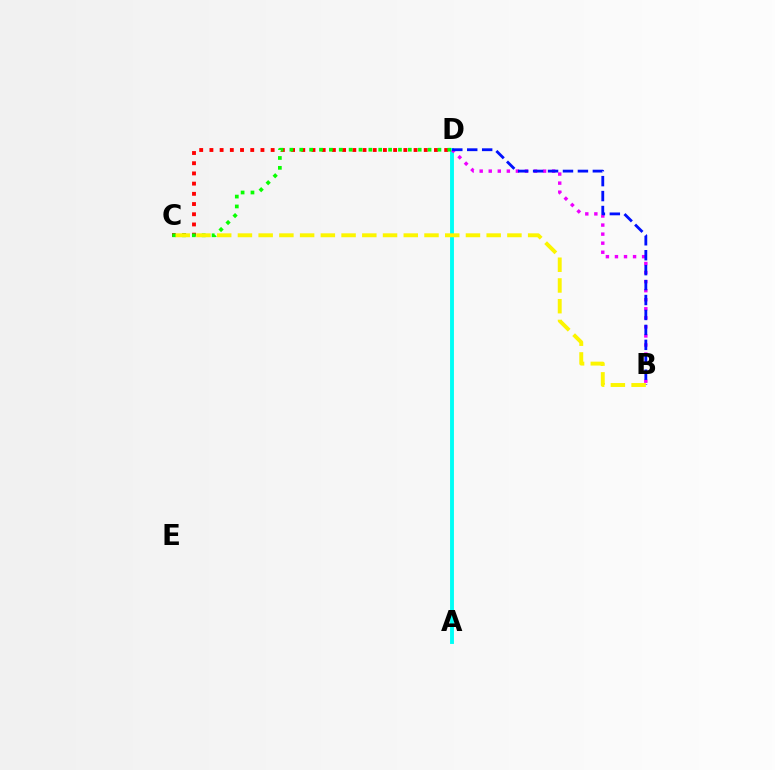{('C', 'D'): [{'color': '#ff0000', 'line_style': 'dotted', 'thickness': 2.77}, {'color': '#08ff00', 'line_style': 'dotted', 'thickness': 2.68}], ('A', 'D'): [{'color': '#00fff6', 'line_style': 'solid', 'thickness': 2.8}], ('B', 'D'): [{'color': '#ee00ff', 'line_style': 'dotted', 'thickness': 2.46}, {'color': '#0010ff', 'line_style': 'dashed', 'thickness': 2.03}], ('B', 'C'): [{'color': '#fcf500', 'line_style': 'dashed', 'thickness': 2.82}]}